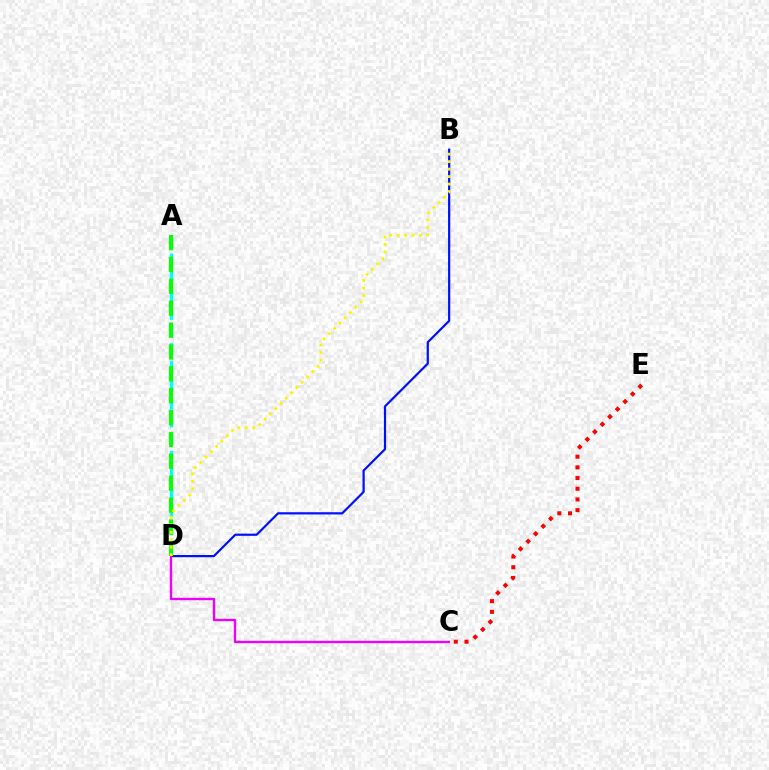{('C', 'E'): [{'color': '#ff0000', 'line_style': 'dotted', 'thickness': 2.9}], ('B', 'D'): [{'color': '#0010ff', 'line_style': 'solid', 'thickness': 1.59}, {'color': '#fcf500', 'line_style': 'dotted', 'thickness': 2.03}], ('A', 'D'): [{'color': '#00fff6', 'line_style': 'dashed', 'thickness': 2.44}, {'color': '#08ff00', 'line_style': 'dashed', 'thickness': 2.97}], ('C', 'D'): [{'color': '#ee00ff', 'line_style': 'solid', 'thickness': 1.71}]}